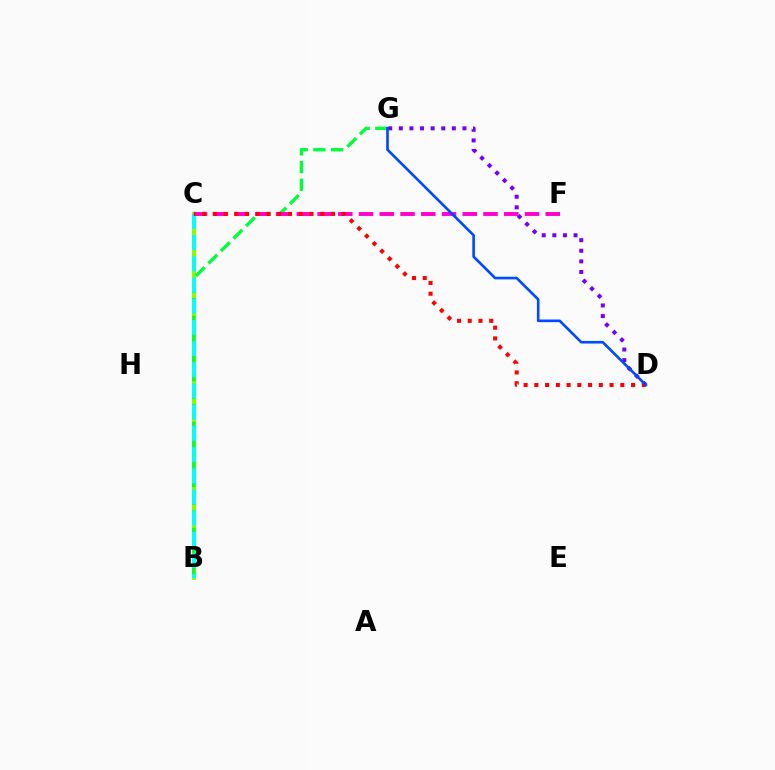{('B', 'C'): [{'color': '#ffbd00', 'line_style': 'dashed', 'thickness': 2.68}, {'color': '#84ff00', 'line_style': 'solid', 'thickness': 2.85}, {'color': '#00fff6', 'line_style': 'dashed', 'thickness': 2.88}], ('B', 'G'): [{'color': '#00ff39', 'line_style': 'dashed', 'thickness': 2.4}], ('D', 'G'): [{'color': '#7200ff', 'line_style': 'dotted', 'thickness': 2.88}, {'color': '#004bff', 'line_style': 'solid', 'thickness': 1.9}], ('C', 'F'): [{'color': '#ff00cf', 'line_style': 'dashed', 'thickness': 2.82}], ('C', 'D'): [{'color': '#ff0000', 'line_style': 'dotted', 'thickness': 2.92}]}